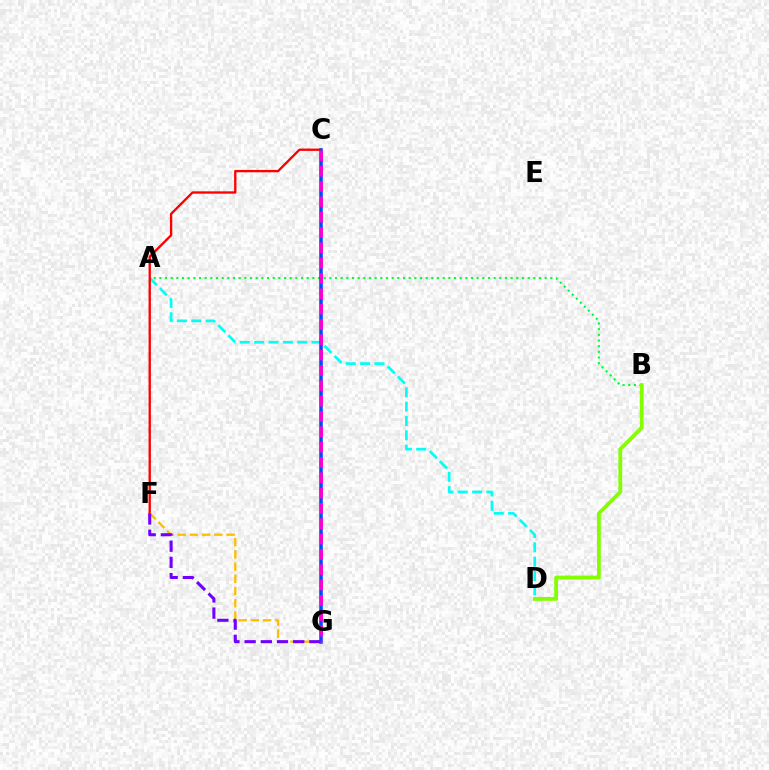{('A', 'B'): [{'color': '#00ff39', 'line_style': 'dotted', 'thickness': 1.54}], ('A', 'D'): [{'color': '#00fff6', 'line_style': 'dashed', 'thickness': 1.95}], ('C', 'F'): [{'color': '#ff0000', 'line_style': 'solid', 'thickness': 1.68}], ('F', 'G'): [{'color': '#ffbd00', 'line_style': 'dashed', 'thickness': 1.66}, {'color': '#7200ff', 'line_style': 'dashed', 'thickness': 2.2}], ('C', 'G'): [{'color': '#004bff', 'line_style': 'solid', 'thickness': 2.55}, {'color': '#ff00cf', 'line_style': 'dashed', 'thickness': 2.08}], ('B', 'D'): [{'color': '#84ff00', 'line_style': 'solid', 'thickness': 2.73}]}